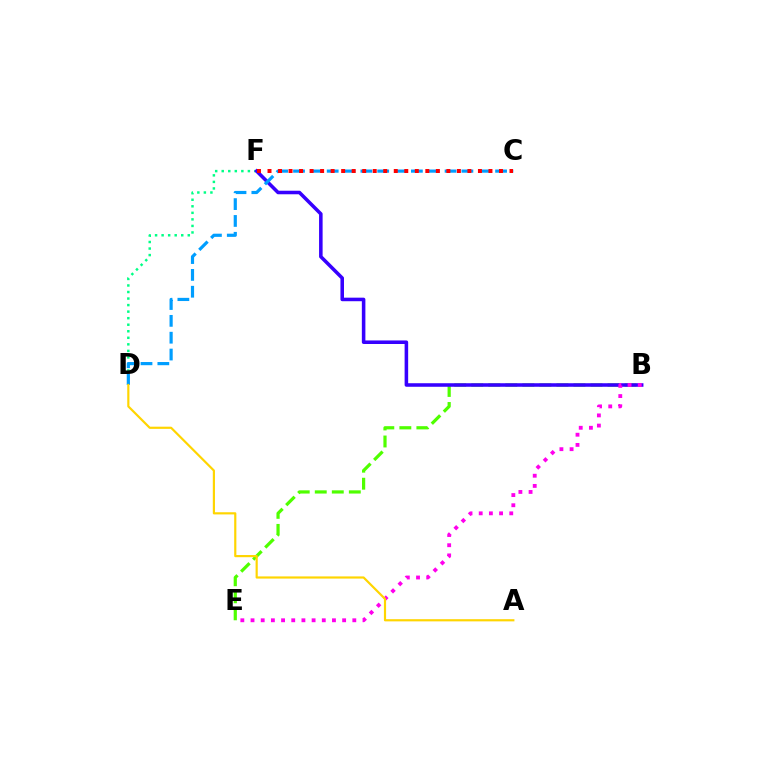{('D', 'F'): [{'color': '#00ff86', 'line_style': 'dotted', 'thickness': 1.78}], ('B', 'E'): [{'color': '#4fff00', 'line_style': 'dashed', 'thickness': 2.31}, {'color': '#ff00ed', 'line_style': 'dotted', 'thickness': 2.77}], ('B', 'F'): [{'color': '#3700ff', 'line_style': 'solid', 'thickness': 2.56}], ('C', 'D'): [{'color': '#009eff', 'line_style': 'dashed', 'thickness': 2.29}], ('A', 'D'): [{'color': '#ffd500', 'line_style': 'solid', 'thickness': 1.57}], ('C', 'F'): [{'color': '#ff0000', 'line_style': 'dotted', 'thickness': 2.86}]}